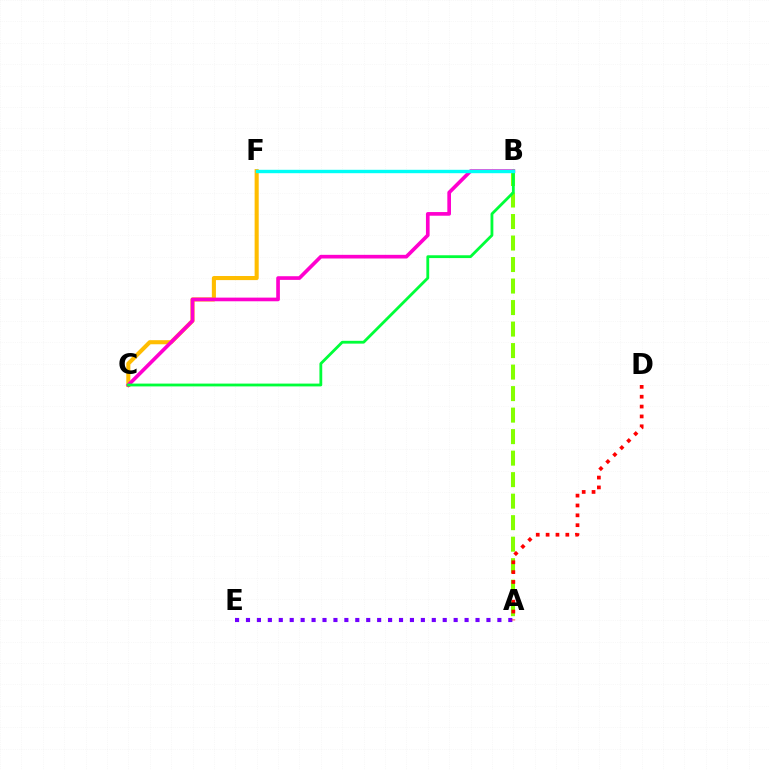{('A', 'B'): [{'color': '#84ff00', 'line_style': 'dashed', 'thickness': 2.92}], ('C', 'F'): [{'color': '#ffbd00', 'line_style': 'solid', 'thickness': 2.94}], ('B', 'C'): [{'color': '#ff00cf', 'line_style': 'solid', 'thickness': 2.64}, {'color': '#00ff39', 'line_style': 'solid', 'thickness': 2.03}], ('B', 'F'): [{'color': '#004bff', 'line_style': 'dotted', 'thickness': 1.88}, {'color': '#00fff6', 'line_style': 'solid', 'thickness': 2.45}], ('A', 'E'): [{'color': '#7200ff', 'line_style': 'dotted', 'thickness': 2.97}], ('A', 'D'): [{'color': '#ff0000', 'line_style': 'dotted', 'thickness': 2.68}]}